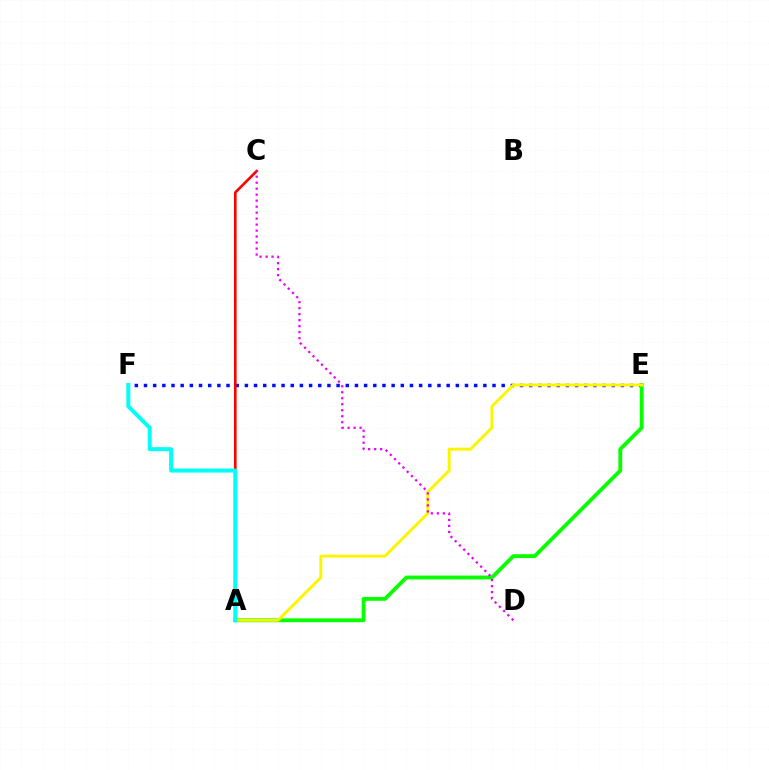{('E', 'F'): [{'color': '#0010ff', 'line_style': 'dotted', 'thickness': 2.49}], ('A', 'E'): [{'color': '#08ff00', 'line_style': 'solid', 'thickness': 2.77}, {'color': '#fcf500', 'line_style': 'solid', 'thickness': 2.12}], ('A', 'C'): [{'color': '#ff0000', 'line_style': 'solid', 'thickness': 1.9}], ('A', 'F'): [{'color': '#00fff6', 'line_style': 'solid', 'thickness': 2.87}], ('C', 'D'): [{'color': '#ee00ff', 'line_style': 'dotted', 'thickness': 1.63}]}